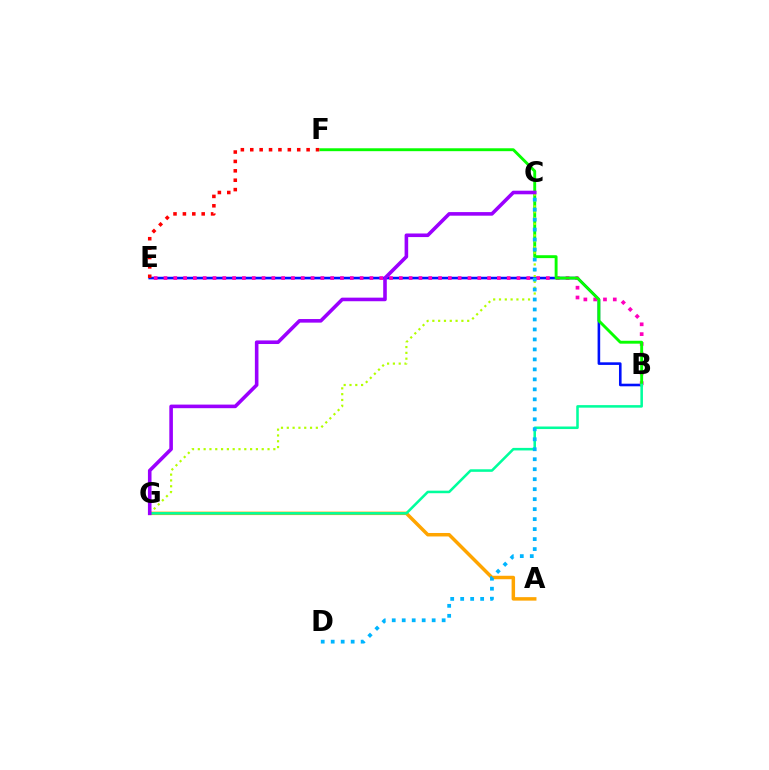{('B', 'E'): [{'color': '#0010ff', 'line_style': 'solid', 'thickness': 1.87}, {'color': '#ff00bd', 'line_style': 'dotted', 'thickness': 2.66}], ('B', 'F'): [{'color': '#08ff00', 'line_style': 'solid', 'thickness': 2.09}], ('A', 'G'): [{'color': '#ffa500', 'line_style': 'solid', 'thickness': 2.5}], ('C', 'G'): [{'color': '#b3ff00', 'line_style': 'dotted', 'thickness': 1.58}, {'color': '#9b00ff', 'line_style': 'solid', 'thickness': 2.58}], ('B', 'G'): [{'color': '#00ff9d', 'line_style': 'solid', 'thickness': 1.83}], ('E', 'F'): [{'color': '#ff0000', 'line_style': 'dotted', 'thickness': 2.55}], ('C', 'D'): [{'color': '#00b5ff', 'line_style': 'dotted', 'thickness': 2.71}]}